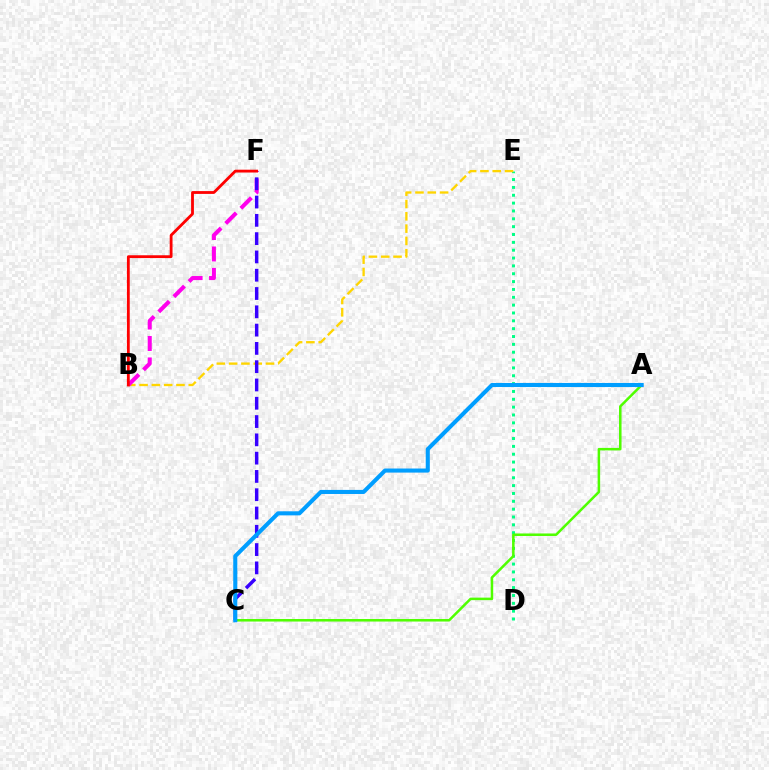{('D', 'E'): [{'color': '#00ff86', 'line_style': 'dotted', 'thickness': 2.13}], ('B', 'E'): [{'color': '#ffd500', 'line_style': 'dashed', 'thickness': 1.67}], ('A', 'C'): [{'color': '#4fff00', 'line_style': 'solid', 'thickness': 1.81}, {'color': '#009eff', 'line_style': 'solid', 'thickness': 2.93}], ('B', 'F'): [{'color': '#ff00ed', 'line_style': 'dashed', 'thickness': 2.91}, {'color': '#ff0000', 'line_style': 'solid', 'thickness': 2.03}], ('C', 'F'): [{'color': '#3700ff', 'line_style': 'dashed', 'thickness': 2.48}]}